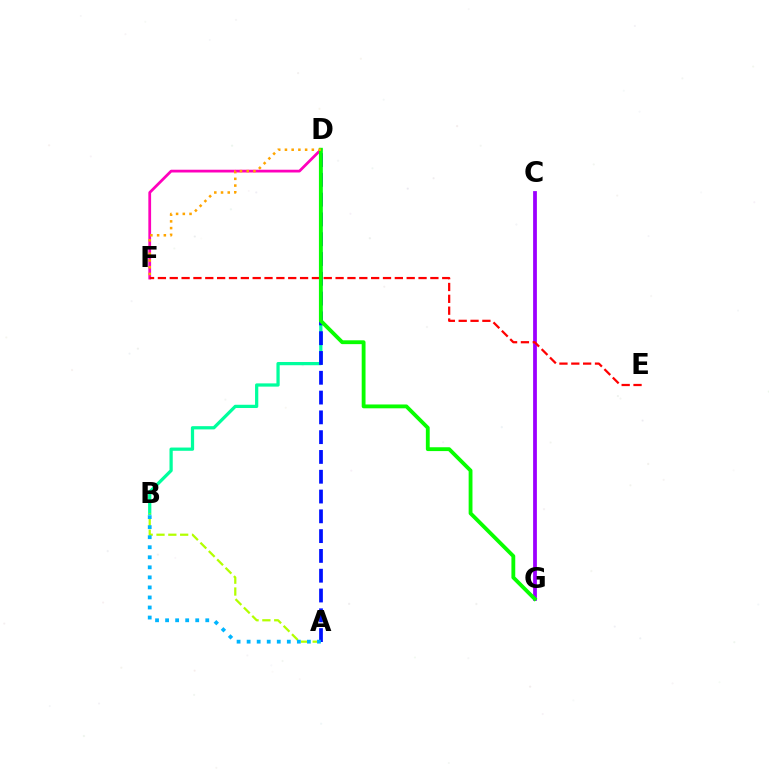{('B', 'D'): [{'color': '#00ff9d', 'line_style': 'solid', 'thickness': 2.33}], ('C', 'G'): [{'color': '#9b00ff', 'line_style': 'solid', 'thickness': 2.71}], ('A', 'B'): [{'color': '#b3ff00', 'line_style': 'dashed', 'thickness': 1.61}, {'color': '#00b5ff', 'line_style': 'dotted', 'thickness': 2.73}], ('D', 'F'): [{'color': '#ff00bd', 'line_style': 'solid', 'thickness': 1.99}, {'color': '#ffa500', 'line_style': 'dotted', 'thickness': 1.83}], ('A', 'D'): [{'color': '#0010ff', 'line_style': 'dashed', 'thickness': 2.69}], ('E', 'F'): [{'color': '#ff0000', 'line_style': 'dashed', 'thickness': 1.61}], ('D', 'G'): [{'color': '#08ff00', 'line_style': 'solid', 'thickness': 2.76}]}